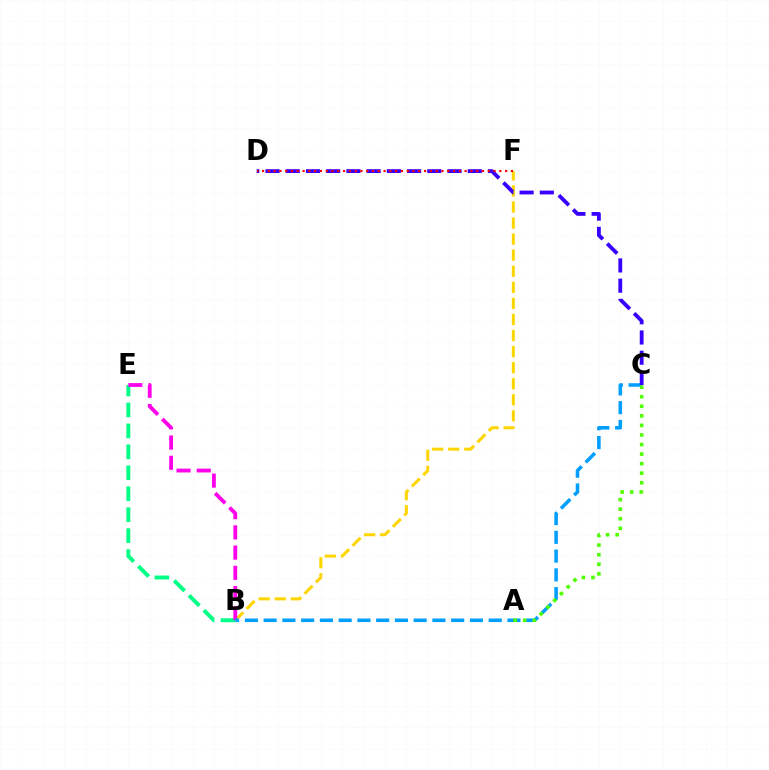{('B', 'F'): [{'color': '#ffd500', 'line_style': 'dashed', 'thickness': 2.18}], ('B', 'E'): [{'color': '#00ff86', 'line_style': 'dashed', 'thickness': 2.85}, {'color': '#ff00ed', 'line_style': 'dashed', 'thickness': 2.75}], ('B', 'C'): [{'color': '#009eff', 'line_style': 'dashed', 'thickness': 2.55}], ('A', 'C'): [{'color': '#4fff00', 'line_style': 'dotted', 'thickness': 2.6}], ('C', 'D'): [{'color': '#3700ff', 'line_style': 'dashed', 'thickness': 2.75}], ('D', 'F'): [{'color': '#ff0000', 'line_style': 'dotted', 'thickness': 1.57}]}